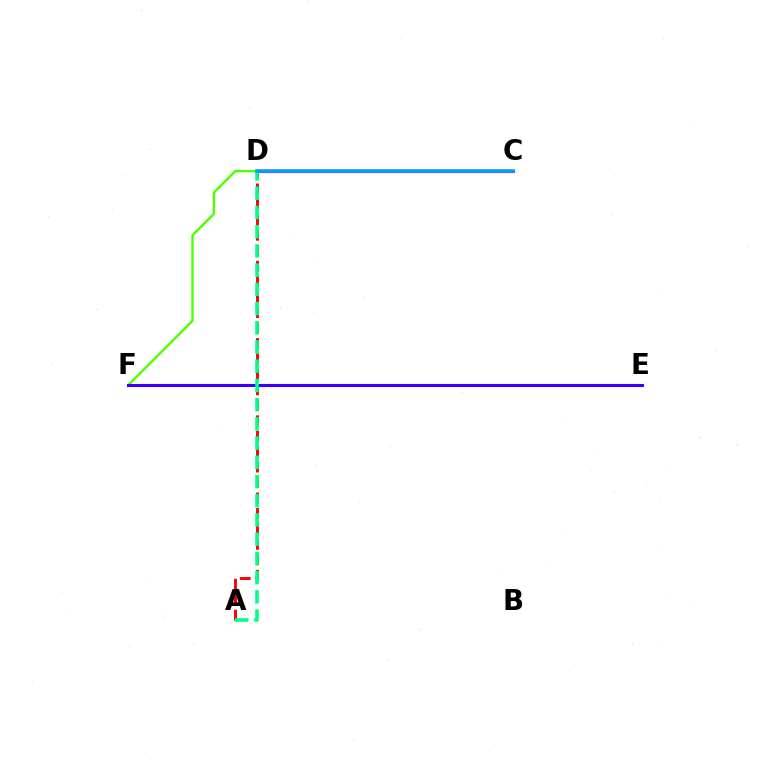{('E', 'F'): [{'color': '#ffd500', 'line_style': 'dotted', 'thickness': 1.92}, {'color': '#3700ff', 'line_style': 'solid', 'thickness': 2.22}], ('D', 'F'): [{'color': '#4fff00', 'line_style': 'solid', 'thickness': 1.73}], ('A', 'D'): [{'color': '#ff0000', 'line_style': 'dashed', 'thickness': 2.1}, {'color': '#00ff86', 'line_style': 'dashed', 'thickness': 2.61}], ('C', 'D'): [{'color': '#ff00ed', 'line_style': 'solid', 'thickness': 2.27}, {'color': '#009eff', 'line_style': 'solid', 'thickness': 2.54}]}